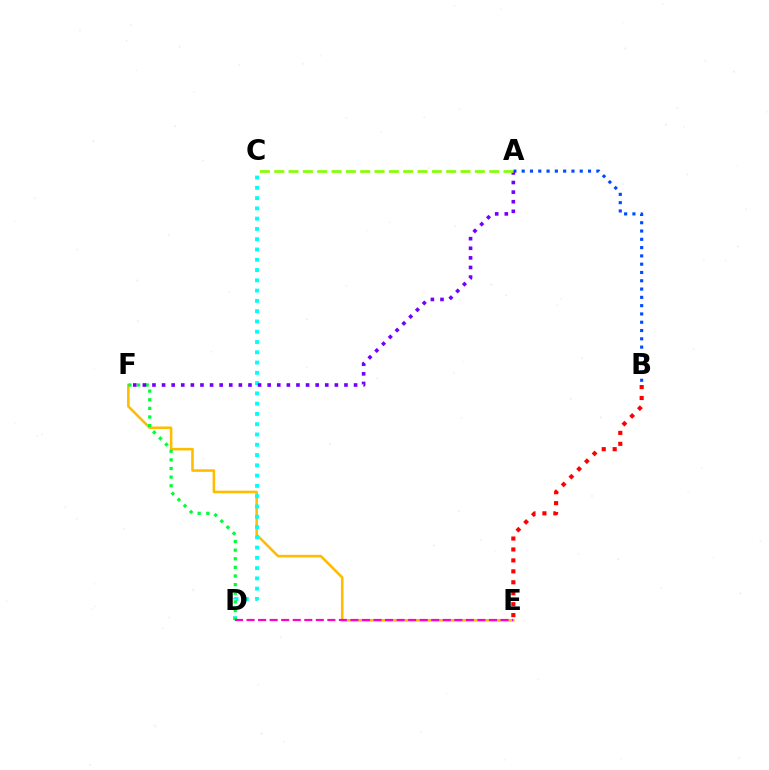{('E', 'F'): [{'color': '#ffbd00', 'line_style': 'solid', 'thickness': 1.86}], ('C', 'D'): [{'color': '#00fff6', 'line_style': 'dotted', 'thickness': 2.79}], ('D', 'F'): [{'color': '#00ff39', 'line_style': 'dotted', 'thickness': 2.34}], ('D', 'E'): [{'color': '#ff00cf', 'line_style': 'dashed', 'thickness': 1.57}], ('B', 'E'): [{'color': '#ff0000', 'line_style': 'dotted', 'thickness': 2.97}], ('A', 'B'): [{'color': '#004bff', 'line_style': 'dotted', 'thickness': 2.25}], ('A', 'F'): [{'color': '#7200ff', 'line_style': 'dotted', 'thickness': 2.61}], ('A', 'C'): [{'color': '#84ff00', 'line_style': 'dashed', 'thickness': 1.95}]}